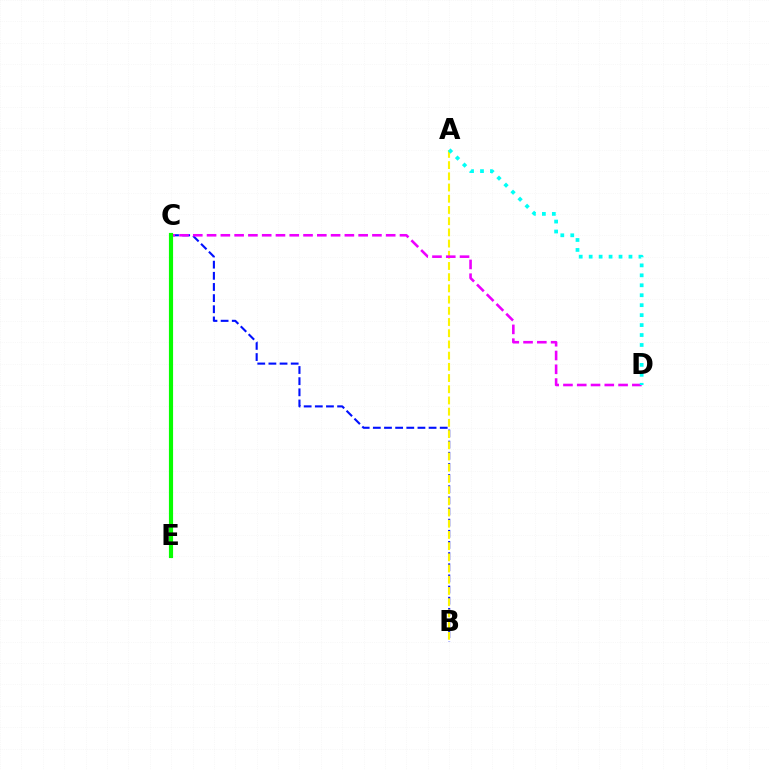{('B', 'C'): [{'color': '#0010ff', 'line_style': 'dashed', 'thickness': 1.51}], ('C', 'E'): [{'color': '#ff0000', 'line_style': 'solid', 'thickness': 2.0}, {'color': '#08ff00', 'line_style': 'solid', 'thickness': 2.99}], ('A', 'B'): [{'color': '#fcf500', 'line_style': 'dashed', 'thickness': 1.52}], ('C', 'D'): [{'color': '#ee00ff', 'line_style': 'dashed', 'thickness': 1.87}], ('A', 'D'): [{'color': '#00fff6', 'line_style': 'dotted', 'thickness': 2.7}]}